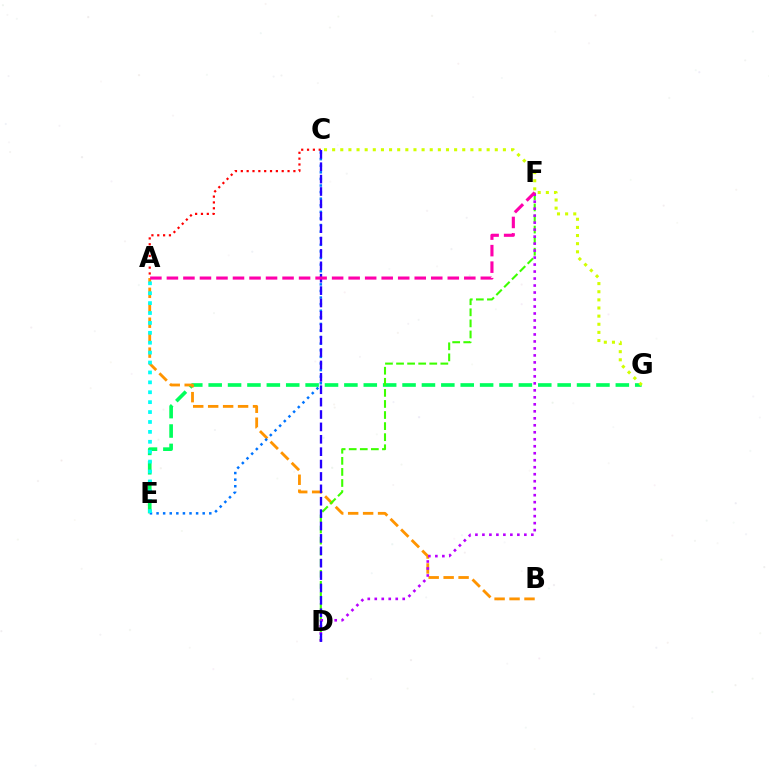{('E', 'G'): [{'color': '#00ff5c', 'line_style': 'dashed', 'thickness': 2.63}], ('A', 'B'): [{'color': '#ff9400', 'line_style': 'dashed', 'thickness': 2.03}], ('C', 'E'): [{'color': '#0074ff', 'line_style': 'dotted', 'thickness': 1.79}], ('A', 'C'): [{'color': '#ff0000', 'line_style': 'dotted', 'thickness': 1.59}], ('D', 'F'): [{'color': '#3dff00', 'line_style': 'dashed', 'thickness': 1.5}, {'color': '#b900ff', 'line_style': 'dotted', 'thickness': 1.9}], ('C', 'D'): [{'color': '#2500ff', 'line_style': 'dashed', 'thickness': 1.68}], ('C', 'G'): [{'color': '#d1ff00', 'line_style': 'dotted', 'thickness': 2.21}], ('A', 'E'): [{'color': '#00fff6', 'line_style': 'dotted', 'thickness': 2.69}], ('A', 'F'): [{'color': '#ff00ac', 'line_style': 'dashed', 'thickness': 2.24}]}